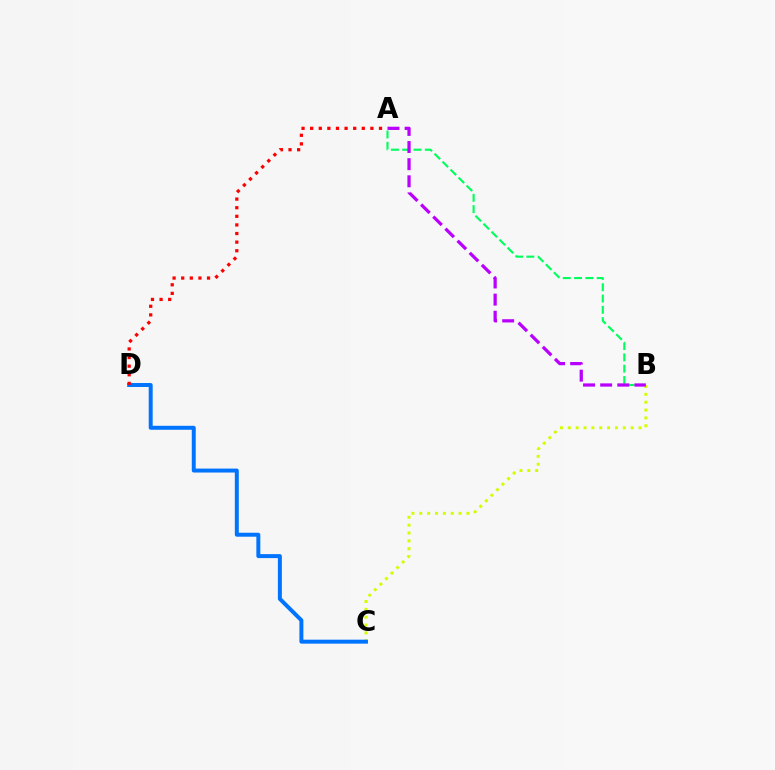{('A', 'B'): [{'color': '#00ff5c', 'line_style': 'dashed', 'thickness': 1.54}, {'color': '#b900ff', 'line_style': 'dashed', 'thickness': 2.33}], ('B', 'C'): [{'color': '#d1ff00', 'line_style': 'dotted', 'thickness': 2.13}], ('C', 'D'): [{'color': '#0074ff', 'line_style': 'solid', 'thickness': 2.86}], ('A', 'D'): [{'color': '#ff0000', 'line_style': 'dotted', 'thickness': 2.34}]}